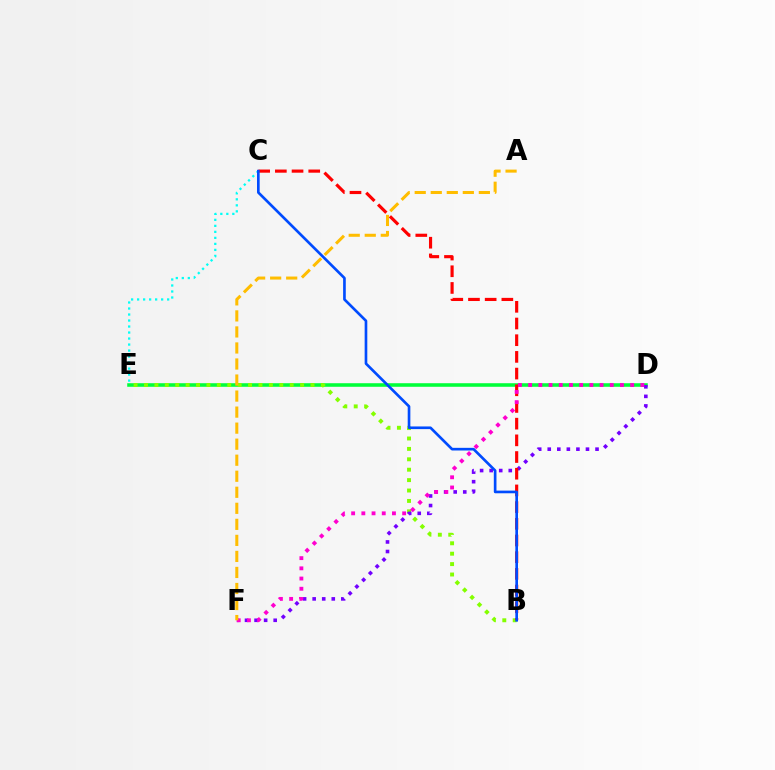{('D', 'E'): [{'color': '#00ff39', 'line_style': 'solid', 'thickness': 2.56}], ('B', 'E'): [{'color': '#84ff00', 'line_style': 'dotted', 'thickness': 2.83}], ('C', 'E'): [{'color': '#00fff6', 'line_style': 'dotted', 'thickness': 1.63}], ('D', 'F'): [{'color': '#7200ff', 'line_style': 'dotted', 'thickness': 2.6}, {'color': '#ff00cf', 'line_style': 'dotted', 'thickness': 2.77}], ('B', 'C'): [{'color': '#ff0000', 'line_style': 'dashed', 'thickness': 2.27}, {'color': '#004bff', 'line_style': 'solid', 'thickness': 1.91}], ('A', 'F'): [{'color': '#ffbd00', 'line_style': 'dashed', 'thickness': 2.18}]}